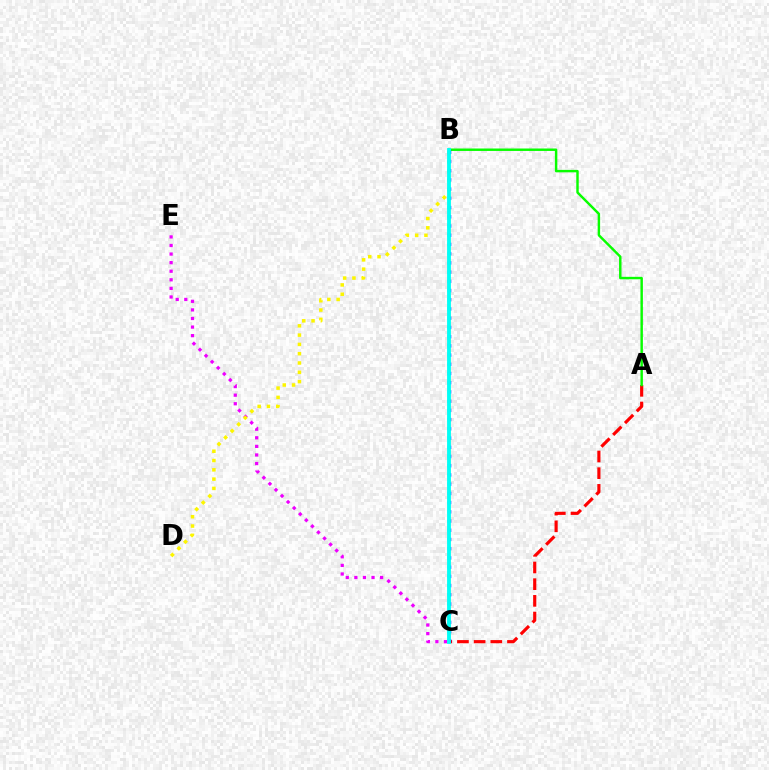{('A', 'C'): [{'color': '#ff0000', 'line_style': 'dashed', 'thickness': 2.27}], ('C', 'E'): [{'color': '#ee00ff', 'line_style': 'dotted', 'thickness': 2.33}], ('B', 'D'): [{'color': '#fcf500', 'line_style': 'dotted', 'thickness': 2.53}], ('A', 'B'): [{'color': '#08ff00', 'line_style': 'solid', 'thickness': 1.76}], ('B', 'C'): [{'color': '#0010ff', 'line_style': 'dotted', 'thickness': 2.5}, {'color': '#00fff6', 'line_style': 'solid', 'thickness': 2.76}]}